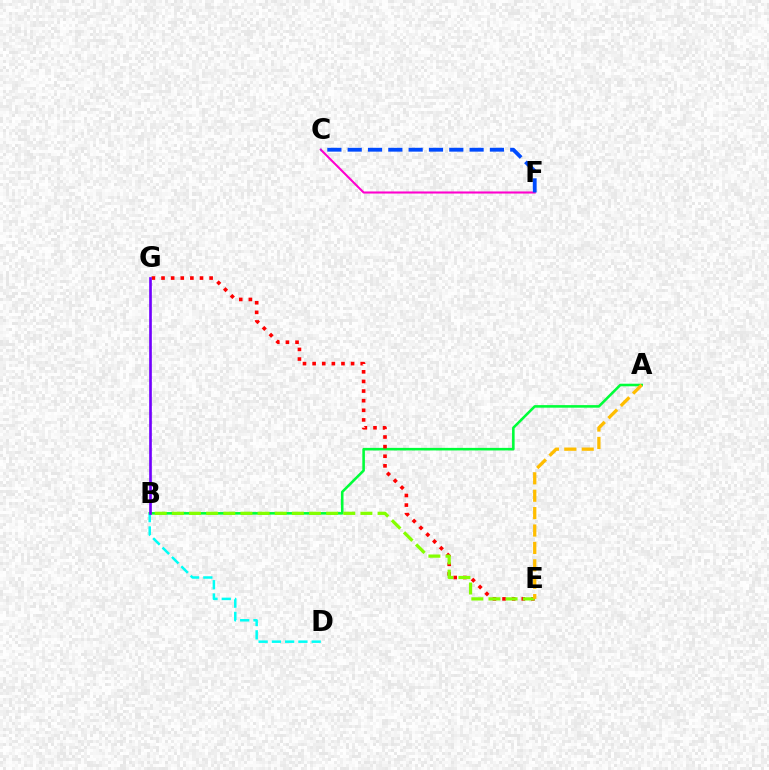{('A', 'B'): [{'color': '#00ff39', 'line_style': 'solid', 'thickness': 1.86}], ('E', 'G'): [{'color': '#ff0000', 'line_style': 'dotted', 'thickness': 2.61}], ('C', 'F'): [{'color': '#ff00cf', 'line_style': 'solid', 'thickness': 1.5}, {'color': '#004bff', 'line_style': 'dashed', 'thickness': 2.76}], ('B', 'E'): [{'color': '#84ff00', 'line_style': 'dashed', 'thickness': 2.33}], ('B', 'D'): [{'color': '#00fff6', 'line_style': 'dashed', 'thickness': 1.8}], ('B', 'G'): [{'color': '#7200ff', 'line_style': 'solid', 'thickness': 1.92}], ('A', 'E'): [{'color': '#ffbd00', 'line_style': 'dashed', 'thickness': 2.36}]}